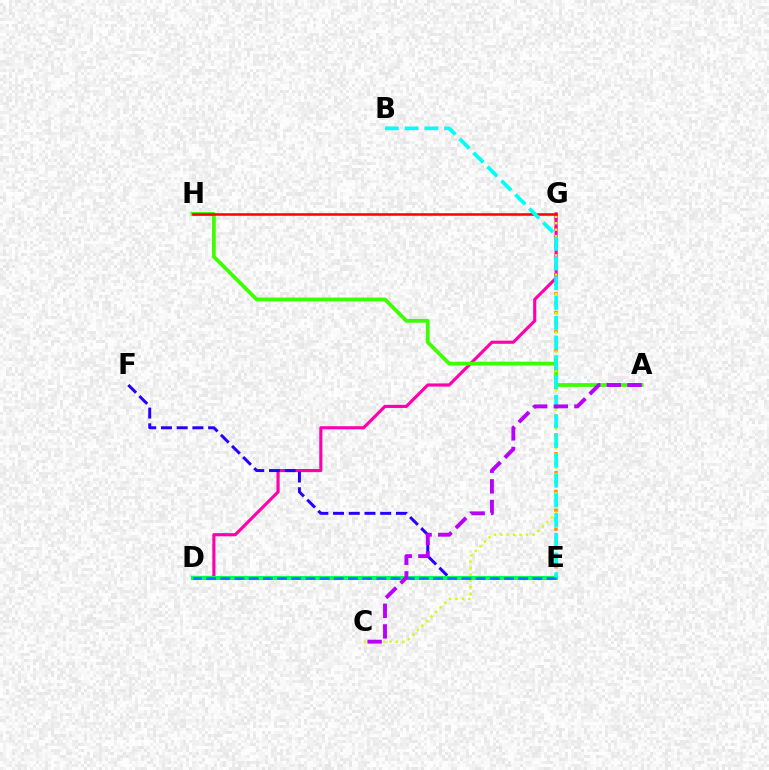{('E', 'G'): [{'color': '#ff9400', 'line_style': 'dotted', 'thickness': 2.56}], ('D', 'G'): [{'color': '#ff00ac', 'line_style': 'solid', 'thickness': 2.26}], ('A', 'H'): [{'color': '#3dff00', 'line_style': 'solid', 'thickness': 2.71}], ('C', 'G'): [{'color': '#d1ff00', 'line_style': 'dotted', 'thickness': 1.75}], ('E', 'F'): [{'color': '#2500ff', 'line_style': 'dashed', 'thickness': 2.14}], ('D', 'E'): [{'color': '#00ff5c', 'line_style': 'solid', 'thickness': 2.91}, {'color': '#0074ff', 'line_style': 'dashed', 'thickness': 1.93}], ('G', 'H'): [{'color': '#ff0000', 'line_style': 'solid', 'thickness': 1.82}], ('B', 'E'): [{'color': '#00fff6', 'line_style': 'dashed', 'thickness': 2.68}], ('A', 'C'): [{'color': '#b900ff', 'line_style': 'dashed', 'thickness': 2.8}]}